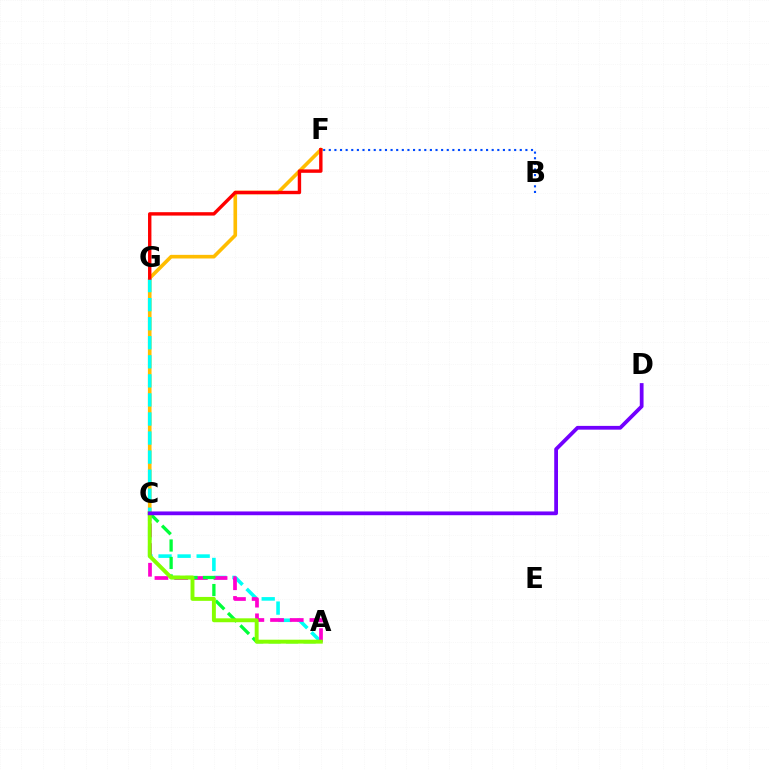{('C', 'F'): [{'color': '#ffbd00', 'line_style': 'solid', 'thickness': 2.62}], ('A', 'G'): [{'color': '#00fff6', 'line_style': 'dashed', 'thickness': 2.59}], ('A', 'C'): [{'color': '#ff00cf', 'line_style': 'dashed', 'thickness': 2.68}, {'color': '#00ff39', 'line_style': 'dashed', 'thickness': 2.37}, {'color': '#84ff00', 'line_style': 'solid', 'thickness': 2.82}], ('B', 'F'): [{'color': '#004bff', 'line_style': 'dotted', 'thickness': 1.53}], ('F', 'G'): [{'color': '#ff0000', 'line_style': 'solid', 'thickness': 2.45}], ('C', 'D'): [{'color': '#7200ff', 'line_style': 'solid', 'thickness': 2.71}]}